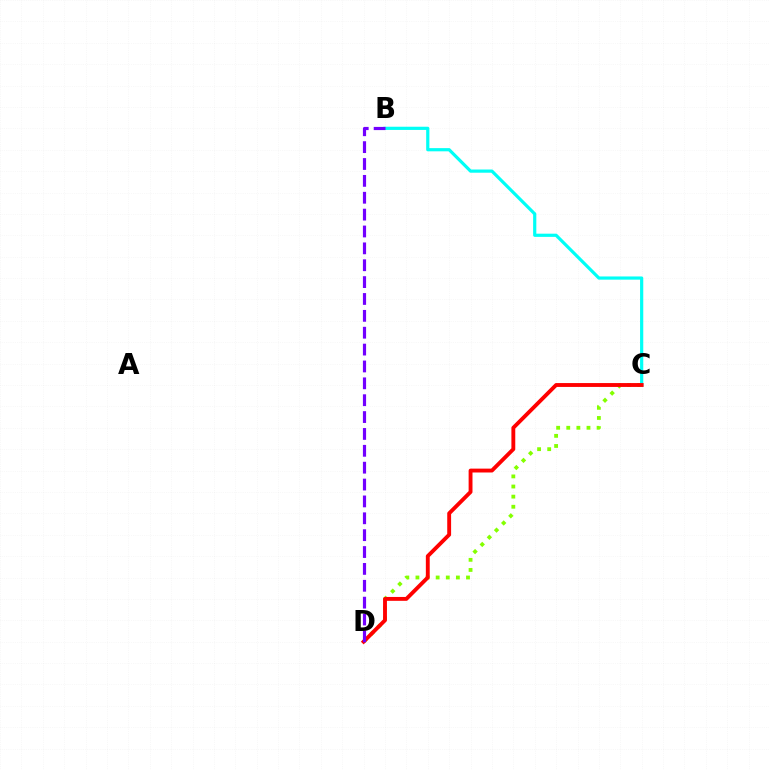{('C', 'D'): [{'color': '#84ff00', 'line_style': 'dotted', 'thickness': 2.75}, {'color': '#ff0000', 'line_style': 'solid', 'thickness': 2.79}], ('B', 'C'): [{'color': '#00fff6', 'line_style': 'solid', 'thickness': 2.3}], ('B', 'D'): [{'color': '#7200ff', 'line_style': 'dashed', 'thickness': 2.29}]}